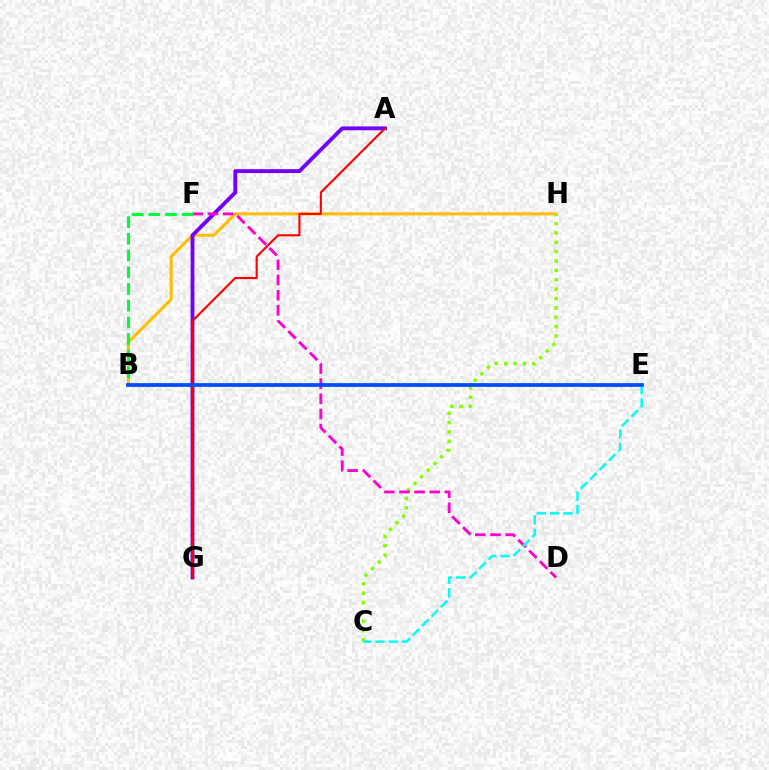{('B', 'H'): [{'color': '#ffbd00', 'line_style': 'solid', 'thickness': 2.17}], ('A', 'G'): [{'color': '#7200ff', 'line_style': 'solid', 'thickness': 2.77}, {'color': '#ff0000', 'line_style': 'solid', 'thickness': 1.52}], ('C', 'H'): [{'color': '#84ff00', 'line_style': 'dotted', 'thickness': 2.54}], ('D', 'F'): [{'color': '#ff00cf', 'line_style': 'dashed', 'thickness': 2.06}], ('B', 'F'): [{'color': '#00ff39', 'line_style': 'dashed', 'thickness': 2.27}], ('C', 'E'): [{'color': '#00fff6', 'line_style': 'dashed', 'thickness': 1.81}], ('B', 'E'): [{'color': '#004bff', 'line_style': 'solid', 'thickness': 2.68}]}